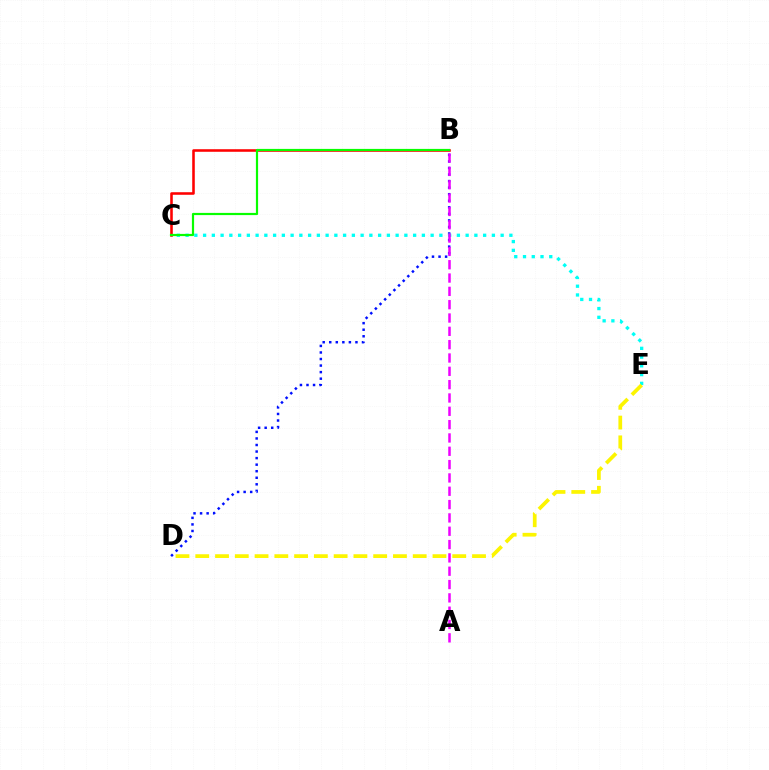{('B', 'C'): [{'color': '#ff0000', 'line_style': 'solid', 'thickness': 1.84}, {'color': '#08ff00', 'line_style': 'solid', 'thickness': 1.58}], ('B', 'D'): [{'color': '#0010ff', 'line_style': 'dotted', 'thickness': 1.78}], ('C', 'E'): [{'color': '#00fff6', 'line_style': 'dotted', 'thickness': 2.38}], ('A', 'B'): [{'color': '#ee00ff', 'line_style': 'dashed', 'thickness': 1.81}], ('D', 'E'): [{'color': '#fcf500', 'line_style': 'dashed', 'thickness': 2.69}]}